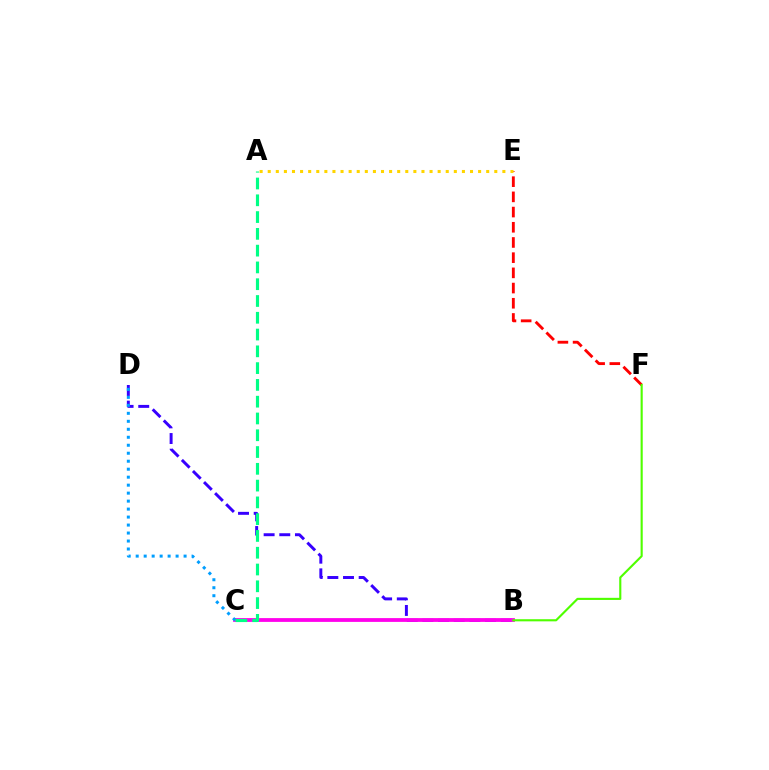{('B', 'D'): [{'color': '#3700ff', 'line_style': 'dashed', 'thickness': 2.13}], ('E', 'F'): [{'color': '#ff0000', 'line_style': 'dashed', 'thickness': 2.06}], ('B', 'C'): [{'color': '#ff00ed', 'line_style': 'solid', 'thickness': 2.73}], ('A', 'E'): [{'color': '#ffd500', 'line_style': 'dotted', 'thickness': 2.2}], ('C', 'D'): [{'color': '#009eff', 'line_style': 'dotted', 'thickness': 2.17}], ('A', 'C'): [{'color': '#00ff86', 'line_style': 'dashed', 'thickness': 2.28}], ('B', 'F'): [{'color': '#4fff00', 'line_style': 'solid', 'thickness': 1.53}]}